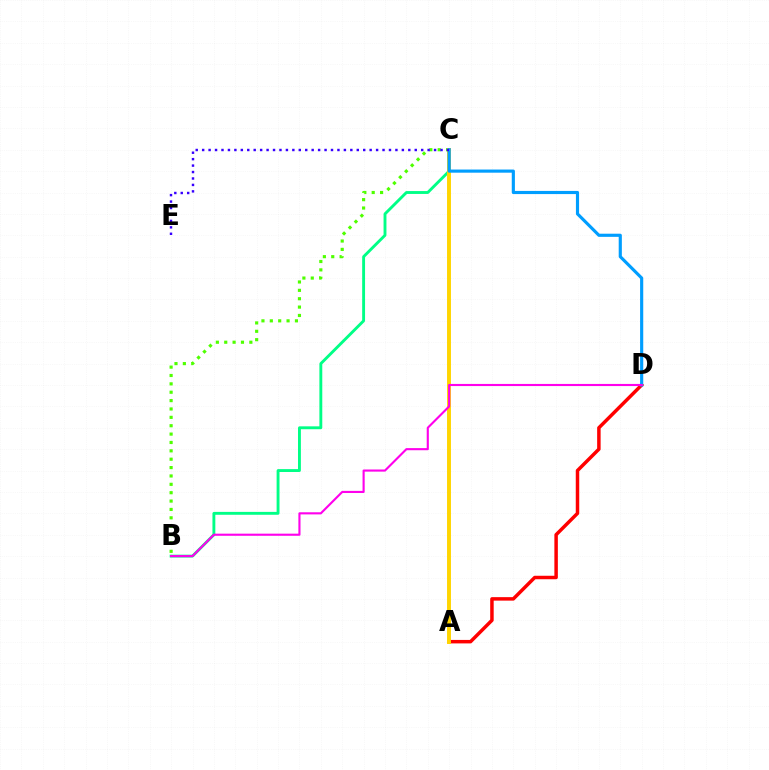{('A', 'D'): [{'color': '#ff0000', 'line_style': 'solid', 'thickness': 2.51}], ('B', 'C'): [{'color': '#4fff00', 'line_style': 'dotted', 'thickness': 2.27}, {'color': '#00ff86', 'line_style': 'solid', 'thickness': 2.07}], ('A', 'C'): [{'color': '#ffd500', 'line_style': 'solid', 'thickness': 2.83}], ('C', 'D'): [{'color': '#009eff', 'line_style': 'solid', 'thickness': 2.27}], ('B', 'D'): [{'color': '#ff00ed', 'line_style': 'solid', 'thickness': 1.53}], ('C', 'E'): [{'color': '#3700ff', 'line_style': 'dotted', 'thickness': 1.75}]}